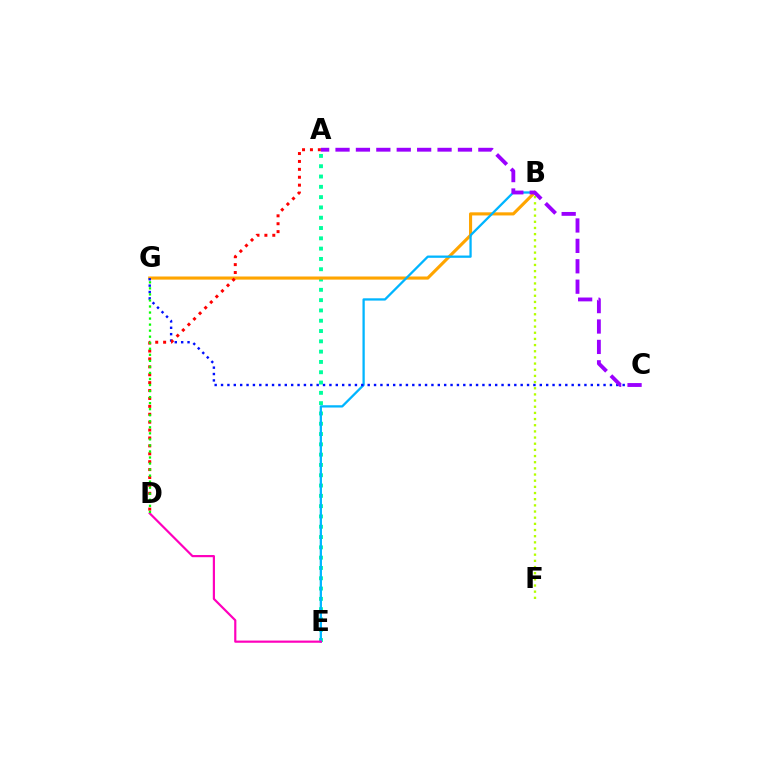{('A', 'E'): [{'color': '#00ff9d', 'line_style': 'dotted', 'thickness': 2.8}], ('B', 'G'): [{'color': '#ffa500', 'line_style': 'solid', 'thickness': 2.25}], ('B', 'E'): [{'color': '#00b5ff', 'line_style': 'solid', 'thickness': 1.65}], ('C', 'G'): [{'color': '#0010ff', 'line_style': 'dotted', 'thickness': 1.73}], ('B', 'F'): [{'color': '#b3ff00', 'line_style': 'dotted', 'thickness': 1.67}], ('D', 'E'): [{'color': '#ff00bd', 'line_style': 'solid', 'thickness': 1.57}], ('A', 'D'): [{'color': '#ff0000', 'line_style': 'dotted', 'thickness': 2.15}], ('A', 'C'): [{'color': '#9b00ff', 'line_style': 'dashed', 'thickness': 2.77}], ('D', 'G'): [{'color': '#08ff00', 'line_style': 'dotted', 'thickness': 1.64}]}